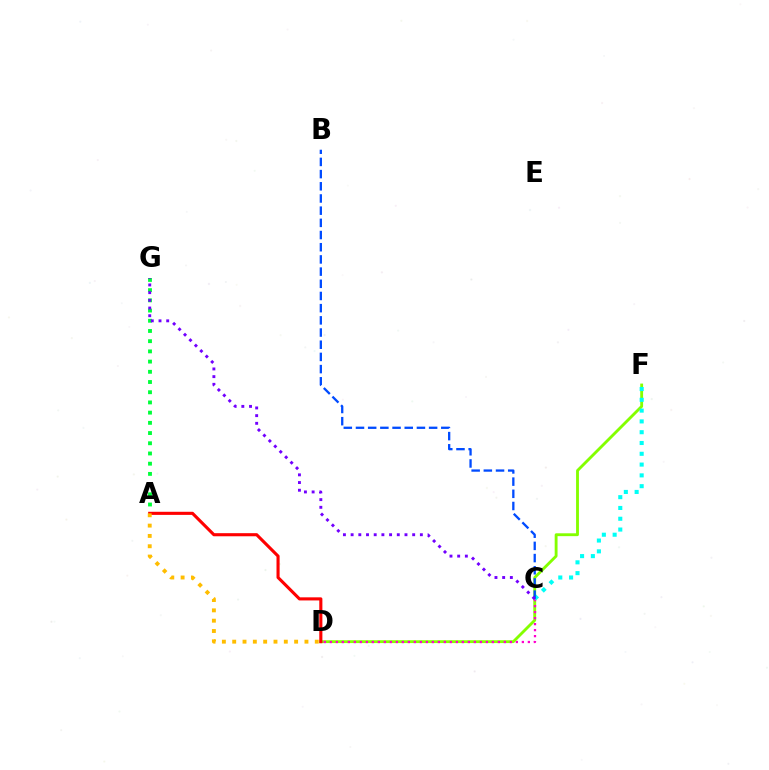{('D', 'F'): [{'color': '#84ff00', 'line_style': 'solid', 'thickness': 2.06}], ('A', 'G'): [{'color': '#00ff39', 'line_style': 'dotted', 'thickness': 2.77}], ('C', 'D'): [{'color': '#ff00cf', 'line_style': 'dotted', 'thickness': 1.63}], ('A', 'D'): [{'color': '#ff0000', 'line_style': 'solid', 'thickness': 2.23}, {'color': '#ffbd00', 'line_style': 'dotted', 'thickness': 2.8}], ('C', 'F'): [{'color': '#00fff6', 'line_style': 'dotted', 'thickness': 2.93}], ('B', 'C'): [{'color': '#004bff', 'line_style': 'dashed', 'thickness': 1.66}], ('C', 'G'): [{'color': '#7200ff', 'line_style': 'dotted', 'thickness': 2.09}]}